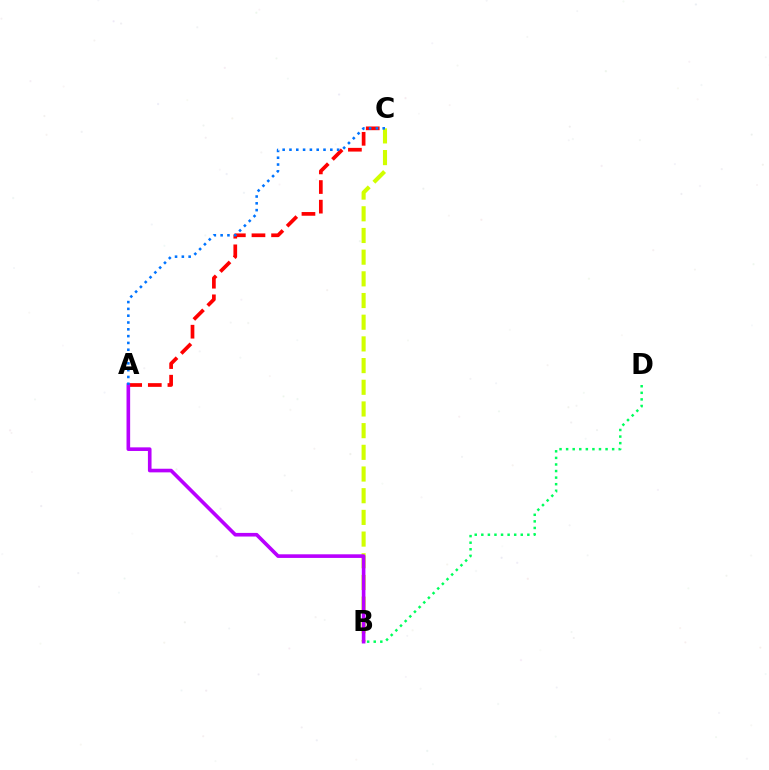{('B', 'C'): [{'color': '#d1ff00', 'line_style': 'dashed', 'thickness': 2.95}], ('A', 'C'): [{'color': '#ff0000', 'line_style': 'dashed', 'thickness': 2.67}, {'color': '#0074ff', 'line_style': 'dotted', 'thickness': 1.85}], ('A', 'B'): [{'color': '#b900ff', 'line_style': 'solid', 'thickness': 2.61}], ('B', 'D'): [{'color': '#00ff5c', 'line_style': 'dotted', 'thickness': 1.79}]}